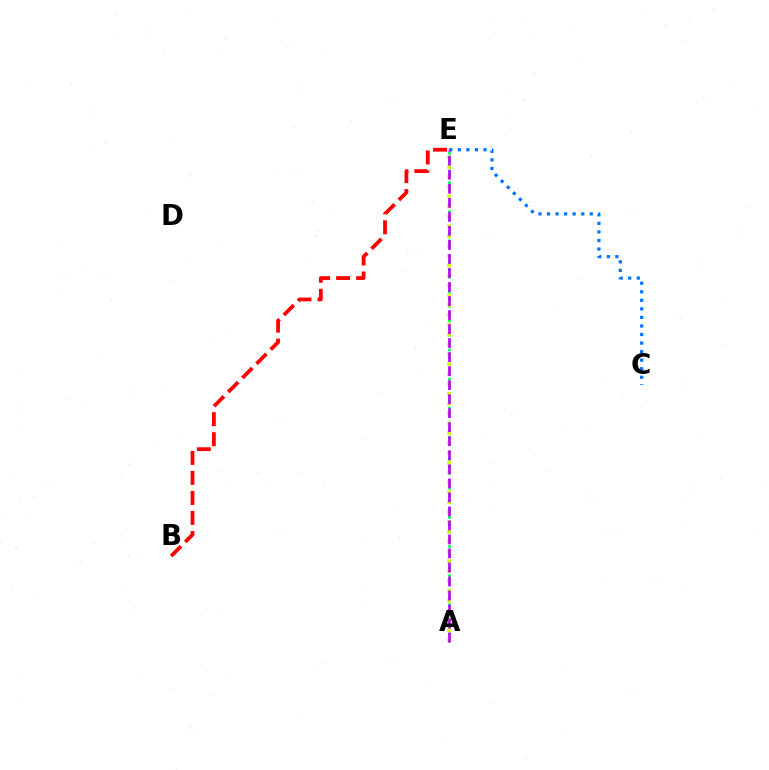{('A', 'E'): [{'color': '#00ff5c', 'line_style': 'dotted', 'thickness': 1.98}, {'color': '#d1ff00', 'line_style': 'dotted', 'thickness': 2.68}, {'color': '#b900ff', 'line_style': 'dashed', 'thickness': 1.91}], ('C', 'E'): [{'color': '#0074ff', 'line_style': 'dotted', 'thickness': 2.32}], ('B', 'E'): [{'color': '#ff0000', 'line_style': 'dashed', 'thickness': 2.72}]}